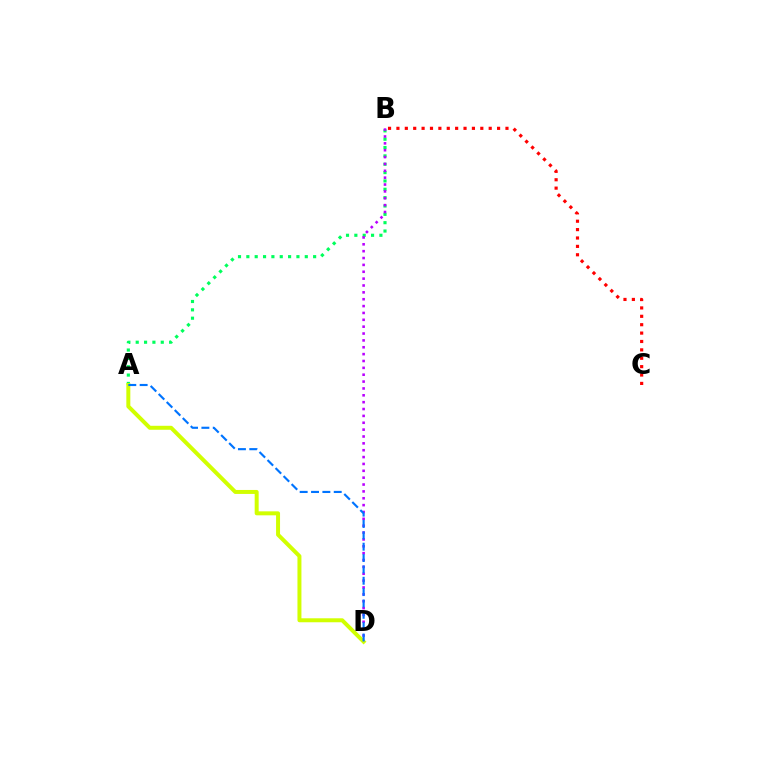{('A', 'B'): [{'color': '#00ff5c', 'line_style': 'dotted', 'thickness': 2.27}], ('B', 'D'): [{'color': '#b900ff', 'line_style': 'dotted', 'thickness': 1.86}], ('B', 'C'): [{'color': '#ff0000', 'line_style': 'dotted', 'thickness': 2.28}], ('A', 'D'): [{'color': '#d1ff00', 'line_style': 'solid', 'thickness': 2.86}, {'color': '#0074ff', 'line_style': 'dashed', 'thickness': 1.54}]}